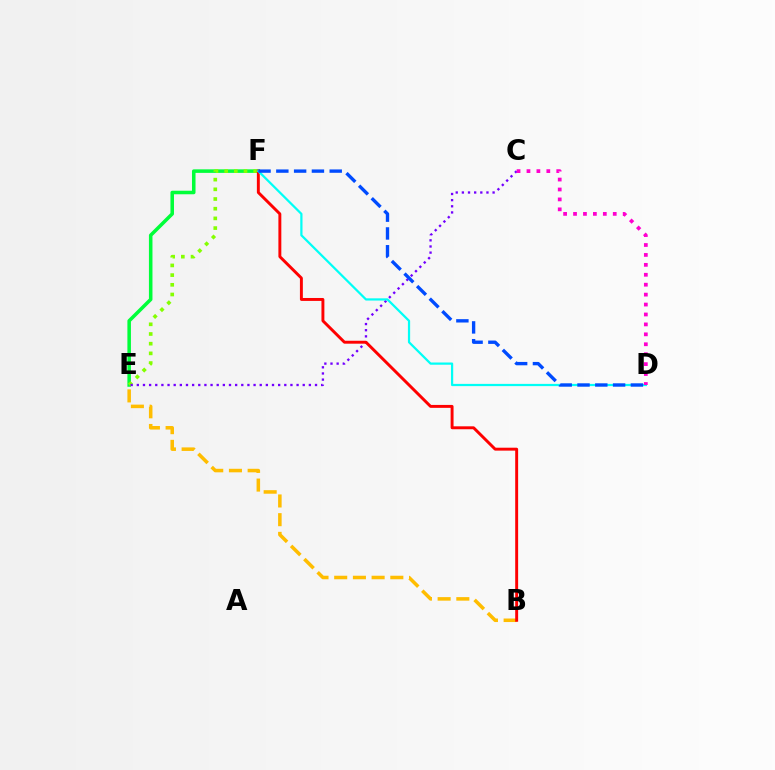{('B', 'E'): [{'color': '#ffbd00', 'line_style': 'dashed', 'thickness': 2.54}], ('E', 'F'): [{'color': '#00ff39', 'line_style': 'solid', 'thickness': 2.55}, {'color': '#84ff00', 'line_style': 'dotted', 'thickness': 2.63}], ('C', 'E'): [{'color': '#7200ff', 'line_style': 'dotted', 'thickness': 1.67}], ('B', 'F'): [{'color': '#ff0000', 'line_style': 'solid', 'thickness': 2.11}], ('D', 'F'): [{'color': '#00fff6', 'line_style': 'solid', 'thickness': 1.6}, {'color': '#004bff', 'line_style': 'dashed', 'thickness': 2.42}], ('C', 'D'): [{'color': '#ff00cf', 'line_style': 'dotted', 'thickness': 2.7}]}